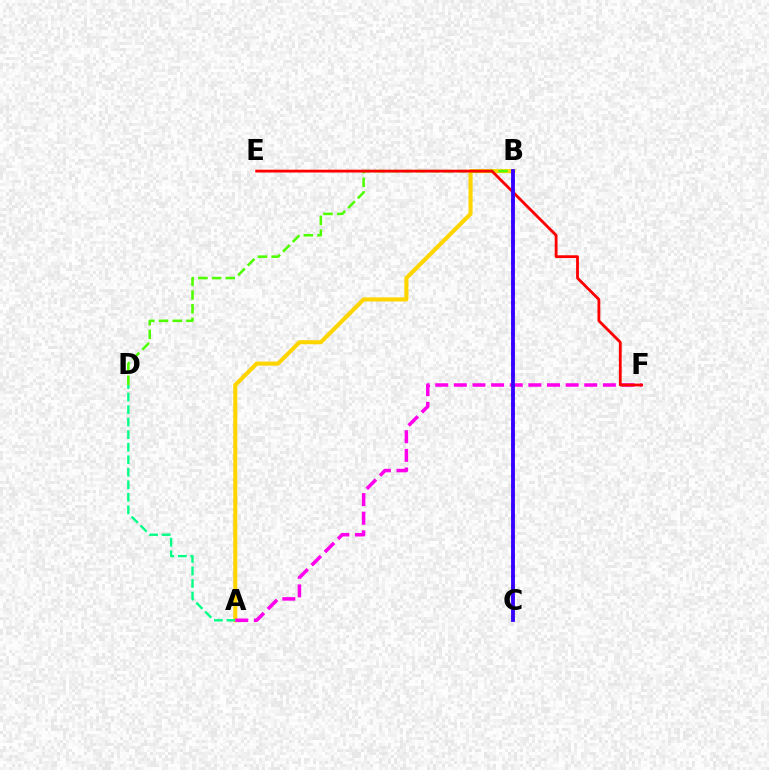{('A', 'B'): [{'color': '#ffd500', 'line_style': 'solid', 'thickness': 2.94}], ('A', 'D'): [{'color': '#00ff86', 'line_style': 'dashed', 'thickness': 1.7}], ('B', 'D'): [{'color': '#4fff00', 'line_style': 'dashed', 'thickness': 1.86}], ('A', 'F'): [{'color': '#ff00ed', 'line_style': 'dashed', 'thickness': 2.53}], ('E', 'F'): [{'color': '#ff0000', 'line_style': 'solid', 'thickness': 2.02}], ('B', 'C'): [{'color': '#009eff', 'line_style': 'dotted', 'thickness': 2.76}, {'color': '#3700ff', 'line_style': 'solid', 'thickness': 2.76}]}